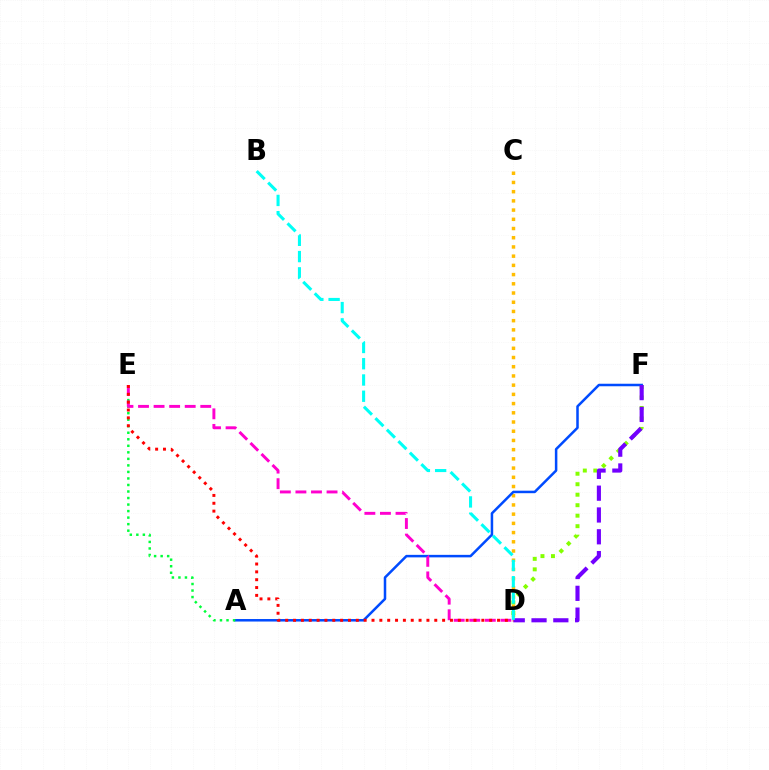{('C', 'D'): [{'color': '#ffbd00', 'line_style': 'dotted', 'thickness': 2.5}], ('D', 'F'): [{'color': '#84ff00', 'line_style': 'dotted', 'thickness': 2.85}, {'color': '#7200ff', 'line_style': 'dashed', 'thickness': 2.96}], ('A', 'F'): [{'color': '#004bff', 'line_style': 'solid', 'thickness': 1.81}], ('A', 'E'): [{'color': '#00ff39', 'line_style': 'dotted', 'thickness': 1.77}], ('D', 'E'): [{'color': '#ff00cf', 'line_style': 'dashed', 'thickness': 2.11}, {'color': '#ff0000', 'line_style': 'dotted', 'thickness': 2.13}], ('B', 'D'): [{'color': '#00fff6', 'line_style': 'dashed', 'thickness': 2.21}]}